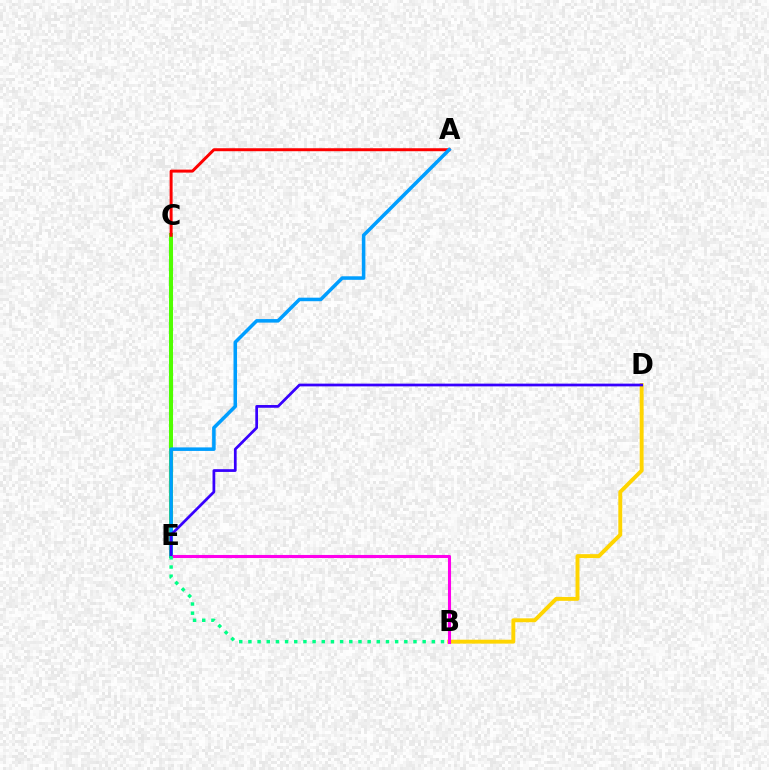{('C', 'E'): [{'color': '#4fff00', 'line_style': 'solid', 'thickness': 2.92}], ('A', 'C'): [{'color': '#ff0000', 'line_style': 'solid', 'thickness': 2.14}], ('B', 'D'): [{'color': '#ffd500', 'line_style': 'solid', 'thickness': 2.82}], ('A', 'E'): [{'color': '#009eff', 'line_style': 'solid', 'thickness': 2.55}], ('B', 'E'): [{'color': '#ff00ed', 'line_style': 'solid', 'thickness': 2.21}, {'color': '#00ff86', 'line_style': 'dotted', 'thickness': 2.49}], ('D', 'E'): [{'color': '#3700ff', 'line_style': 'solid', 'thickness': 1.98}]}